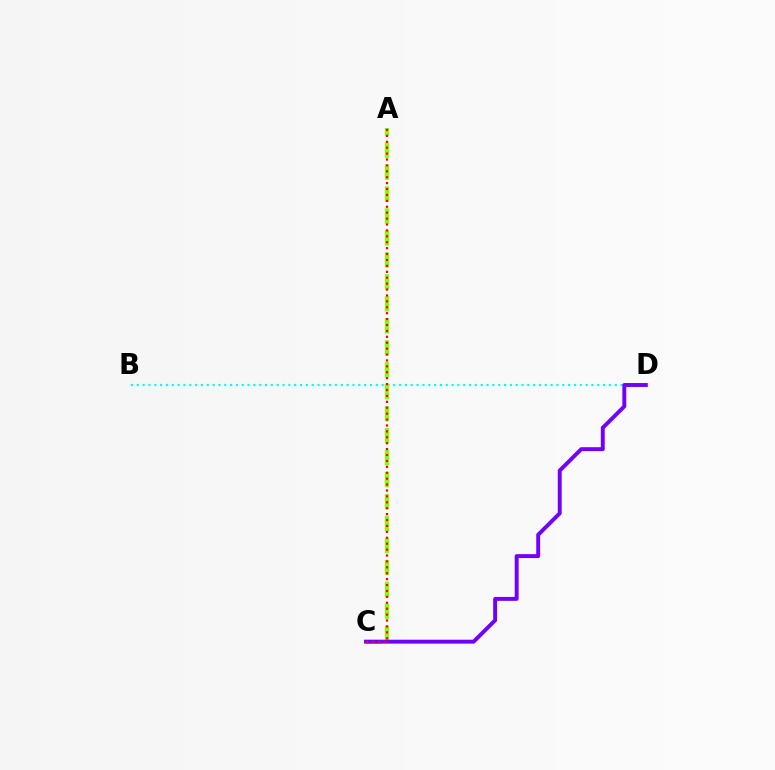{('B', 'D'): [{'color': '#00fff6', 'line_style': 'dotted', 'thickness': 1.58}], ('A', 'C'): [{'color': '#84ff00', 'line_style': 'dashed', 'thickness': 2.98}, {'color': '#ff0000', 'line_style': 'dotted', 'thickness': 1.61}], ('C', 'D'): [{'color': '#7200ff', 'line_style': 'solid', 'thickness': 2.82}]}